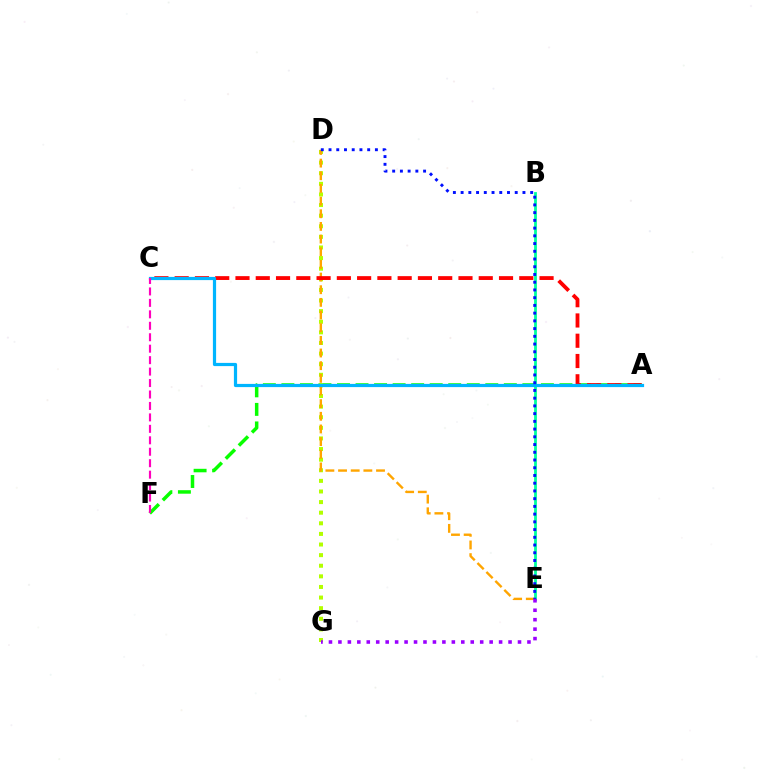{('A', 'F'): [{'color': '#08ff00', 'line_style': 'dashed', 'thickness': 2.52}], ('B', 'E'): [{'color': '#00ff9d', 'line_style': 'solid', 'thickness': 2.01}], ('D', 'G'): [{'color': '#b3ff00', 'line_style': 'dotted', 'thickness': 2.88}], ('D', 'E'): [{'color': '#ffa500', 'line_style': 'dashed', 'thickness': 1.72}, {'color': '#0010ff', 'line_style': 'dotted', 'thickness': 2.1}], ('A', 'C'): [{'color': '#ff0000', 'line_style': 'dashed', 'thickness': 2.75}, {'color': '#00b5ff', 'line_style': 'solid', 'thickness': 2.31}], ('E', 'G'): [{'color': '#9b00ff', 'line_style': 'dotted', 'thickness': 2.57}], ('C', 'F'): [{'color': '#ff00bd', 'line_style': 'dashed', 'thickness': 1.56}]}